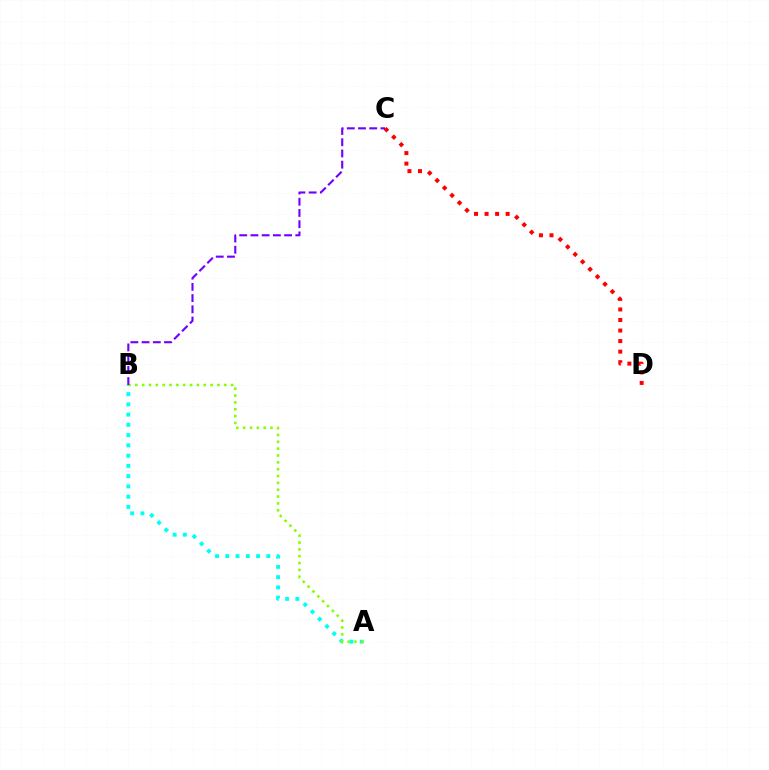{('A', 'B'): [{'color': '#00fff6', 'line_style': 'dotted', 'thickness': 2.79}, {'color': '#84ff00', 'line_style': 'dotted', 'thickness': 1.86}], ('C', 'D'): [{'color': '#ff0000', 'line_style': 'dotted', 'thickness': 2.86}], ('B', 'C'): [{'color': '#7200ff', 'line_style': 'dashed', 'thickness': 1.52}]}